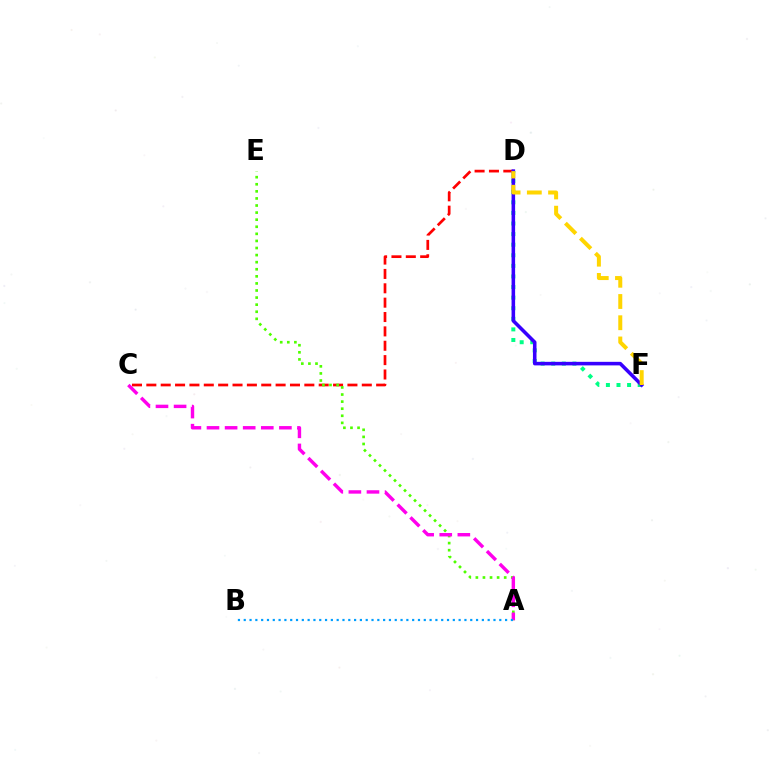{('D', 'F'): [{'color': '#00ff86', 'line_style': 'dotted', 'thickness': 2.88}, {'color': '#3700ff', 'line_style': 'solid', 'thickness': 2.56}, {'color': '#ffd500', 'line_style': 'dashed', 'thickness': 2.89}], ('C', 'D'): [{'color': '#ff0000', 'line_style': 'dashed', 'thickness': 1.95}], ('A', 'E'): [{'color': '#4fff00', 'line_style': 'dotted', 'thickness': 1.92}], ('A', 'C'): [{'color': '#ff00ed', 'line_style': 'dashed', 'thickness': 2.46}], ('A', 'B'): [{'color': '#009eff', 'line_style': 'dotted', 'thickness': 1.58}]}